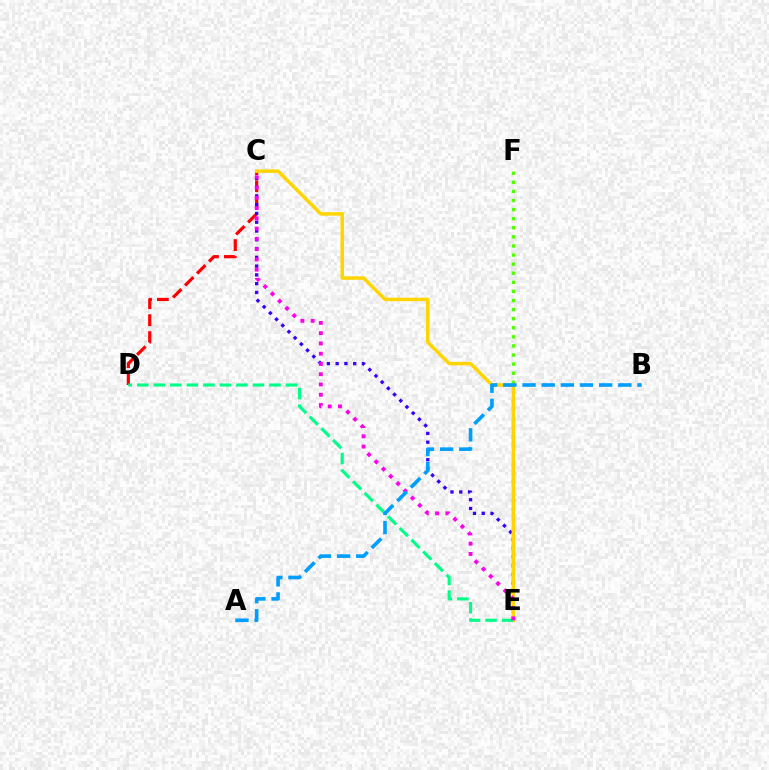{('C', 'D'): [{'color': '#ff0000', 'line_style': 'dashed', 'thickness': 2.3}], ('E', 'F'): [{'color': '#4fff00', 'line_style': 'dotted', 'thickness': 2.47}], ('C', 'E'): [{'color': '#3700ff', 'line_style': 'dotted', 'thickness': 2.38}, {'color': '#ffd500', 'line_style': 'solid', 'thickness': 2.51}, {'color': '#ff00ed', 'line_style': 'dotted', 'thickness': 2.79}], ('D', 'E'): [{'color': '#00ff86', 'line_style': 'dashed', 'thickness': 2.25}], ('A', 'B'): [{'color': '#009eff', 'line_style': 'dashed', 'thickness': 2.6}]}